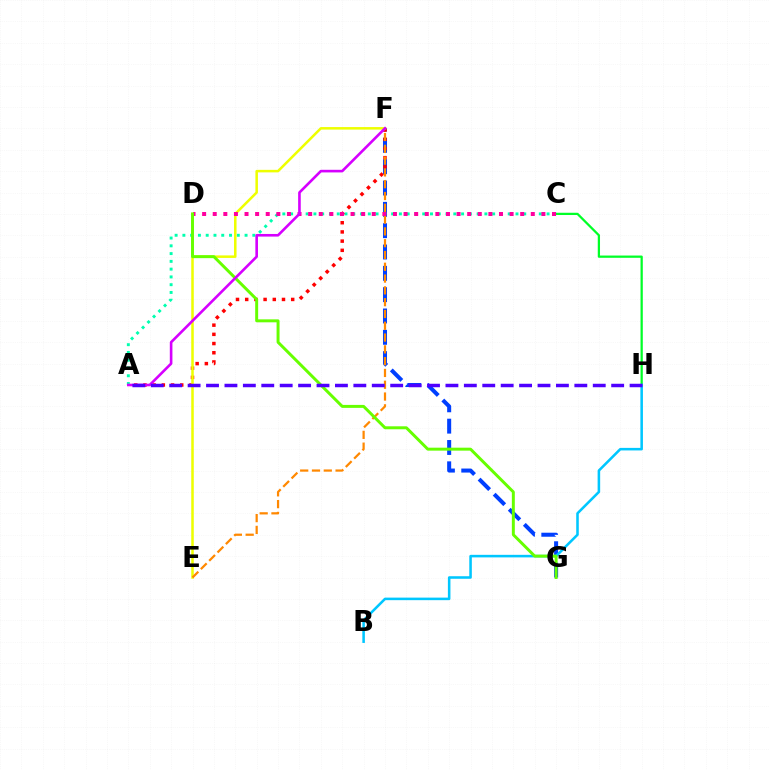{('F', 'G'): [{'color': '#003fff', 'line_style': 'dashed', 'thickness': 2.9}], ('A', 'C'): [{'color': '#00ffaf', 'line_style': 'dotted', 'thickness': 2.11}], ('A', 'F'): [{'color': '#ff0000', 'line_style': 'dotted', 'thickness': 2.5}, {'color': '#d600ff', 'line_style': 'solid', 'thickness': 1.89}], ('E', 'F'): [{'color': '#eeff00', 'line_style': 'solid', 'thickness': 1.82}, {'color': '#ff8800', 'line_style': 'dashed', 'thickness': 1.6}], ('C', 'H'): [{'color': '#00ff27', 'line_style': 'solid', 'thickness': 1.62}], ('B', 'H'): [{'color': '#00c7ff', 'line_style': 'solid', 'thickness': 1.84}], ('C', 'D'): [{'color': '#ff00a0', 'line_style': 'dotted', 'thickness': 2.88}], ('D', 'G'): [{'color': '#66ff00', 'line_style': 'solid', 'thickness': 2.13}], ('A', 'H'): [{'color': '#4f00ff', 'line_style': 'dashed', 'thickness': 2.5}]}